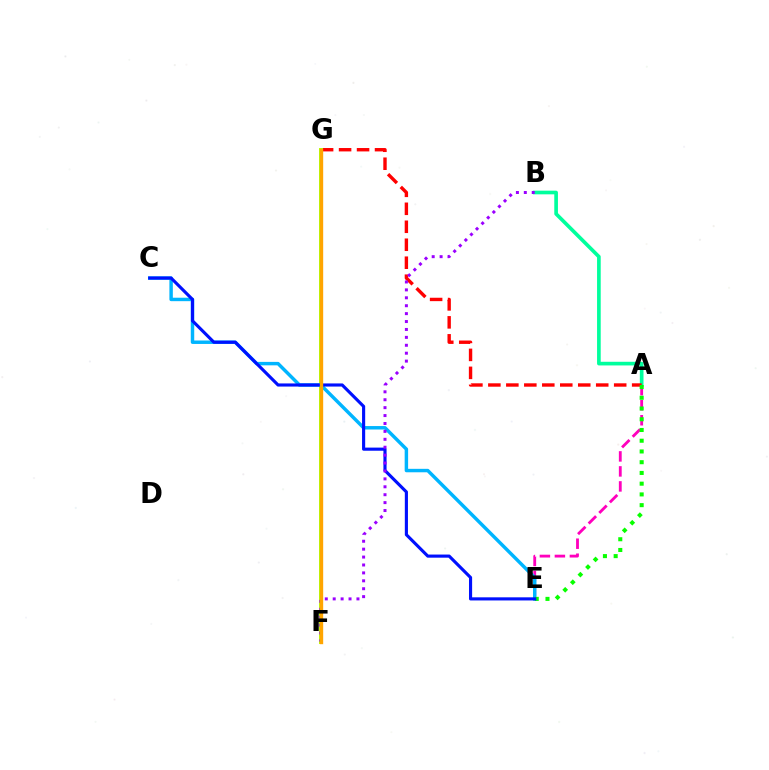{('A', 'E'): [{'color': '#ff00bd', 'line_style': 'dashed', 'thickness': 2.04}, {'color': '#08ff00', 'line_style': 'dotted', 'thickness': 2.92}], ('A', 'B'): [{'color': '#00ff9d', 'line_style': 'solid', 'thickness': 2.64}], ('A', 'G'): [{'color': '#ff0000', 'line_style': 'dashed', 'thickness': 2.44}], ('F', 'G'): [{'color': '#b3ff00', 'line_style': 'solid', 'thickness': 2.85}, {'color': '#ffa500', 'line_style': 'solid', 'thickness': 2.42}], ('C', 'E'): [{'color': '#00b5ff', 'line_style': 'solid', 'thickness': 2.48}, {'color': '#0010ff', 'line_style': 'solid', 'thickness': 2.25}], ('B', 'F'): [{'color': '#9b00ff', 'line_style': 'dotted', 'thickness': 2.15}]}